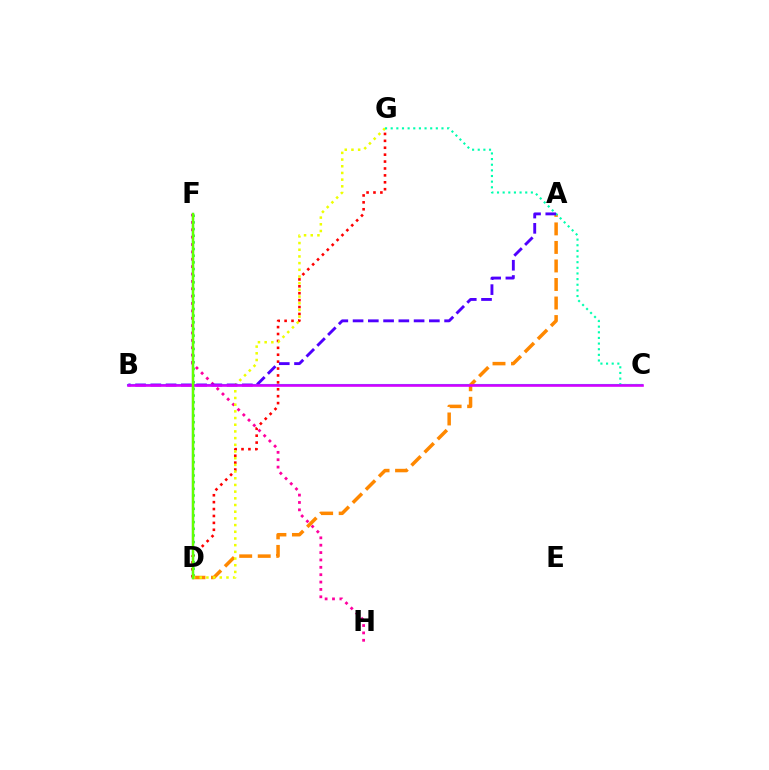{('F', 'H'): [{'color': '#ff00a0', 'line_style': 'dotted', 'thickness': 2.0}], ('B', 'C'): [{'color': '#00c7ff', 'line_style': 'solid', 'thickness': 1.51}, {'color': '#d600ff', 'line_style': 'solid', 'thickness': 1.89}], ('D', 'F'): [{'color': '#00ff27', 'line_style': 'dotted', 'thickness': 1.81}, {'color': '#003fff', 'line_style': 'solid', 'thickness': 1.55}, {'color': '#66ff00', 'line_style': 'solid', 'thickness': 1.71}], ('A', 'D'): [{'color': '#ff8800', 'line_style': 'dashed', 'thickness': 2.52}], ('D', 'G'): [{'color': '#ff0000', 'line_style': 'dotted', 'thickness': 1.88}, {'color': '#eeff00', 'line_style': 'dotted', 'thickness': 1.82}], ('C', 'G'): [{'color': '#00ffaf', 'line_style': 'dotted', 'thickness': 1.53}], ('A', 'B'): [{'color': '#4f00ff', 'line_style': 'dashed', 'thickness': 2.07}]}